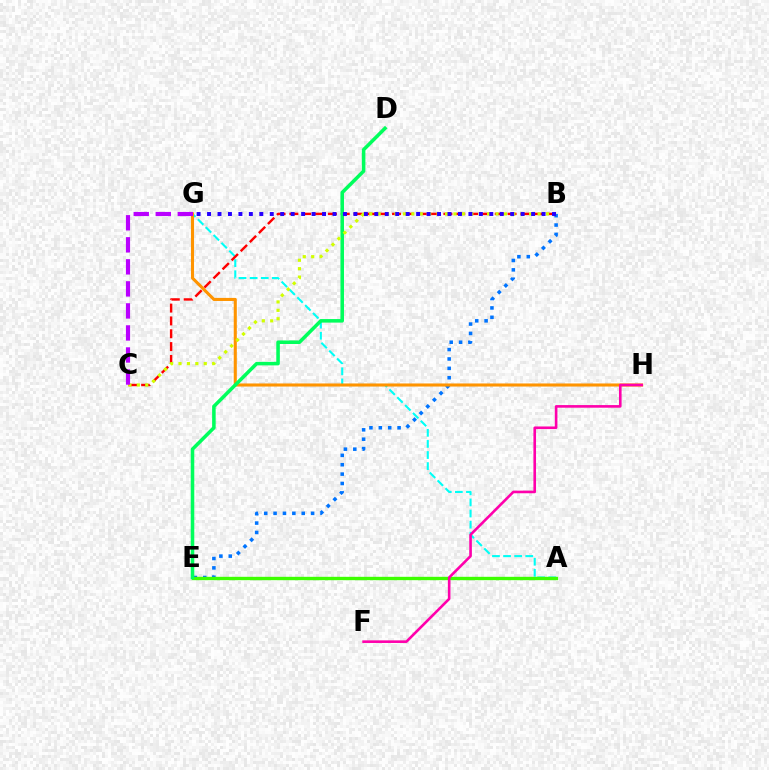{('B', 'E'): [{'color': '#0074ff', 'line_style': 'dotted', 'thickness': 2.55}], ('A', 'G'): [{'color': '#00fff6', 'line_style': 'dashed', 'thickness': 1.51}], ('G', 'H'): [{'color': '#ff9400', 'line_style': 'solid', 'thickness': 2.21}], ('A', 'E'): [{'color': '#3dff00', 'line_style': 'solid', 'thickness': 2.43}], ('B', 'C'): [{'color': '#ff0000', 'line_style': 'dashed', 'thickness': 1.74}, {'color': '#d1ff00', 'line_style': 'dotted', 'thickness': 2.29}], ('D', 'E'): [{'color': '#00ff5c', 'line_style': 'solid', 'thickness': 2.55}], ('C', 'G'): [{'color': '#b900ff', 'line_style': 'dashed', 'thickness': 2.99}], ('F', 'H'): [{'color': '#ff00ac', 'line_style': 'solid', 'thickness': 1.88}], ('B', 'G'): [{'color': '#2500ff', 'line_style': 'dotted', 'thickness': 2.84}]}